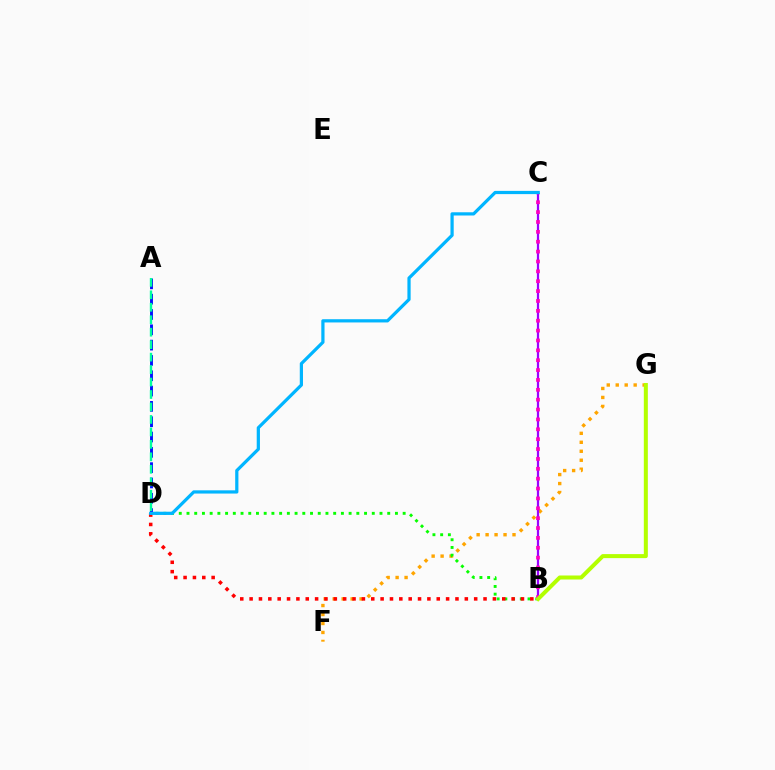{('F', 'G'): [{'color': '#ffa500', 'line_style': 'dotted', 'thickness': 2.44}], ('B', 'D'): [{'color': '#08ff00', 'line_style': 'dotted', 'thickness': 2.1}, {'color': '#ff0000', 'line_style': 'dotted', 'thickness': 2.54}], ('B', 'C'): [{'color': '#9b00ff', 'line_style': 'solid', 'thickness': 1.6}, {'color': '#ff00bd', 'line_style': 'dotted', 'thickness': 2.68}], ('A', 'D'): [{'color': '#0010ff', 'line_style': 'dashed', 'thickness': 2.08}, {'color': '#00ff9d', 'line_style': 'dashed', 'thickness': 1.69}], ('C', 'D'): [{'color': '#00b5ff', 'line_style': 'solid', 'thickness': 2.32}], ('B', 'G'): [{'color': '#b3ff00', 'line_style': 'solid', 'thickness': 2.89}]}